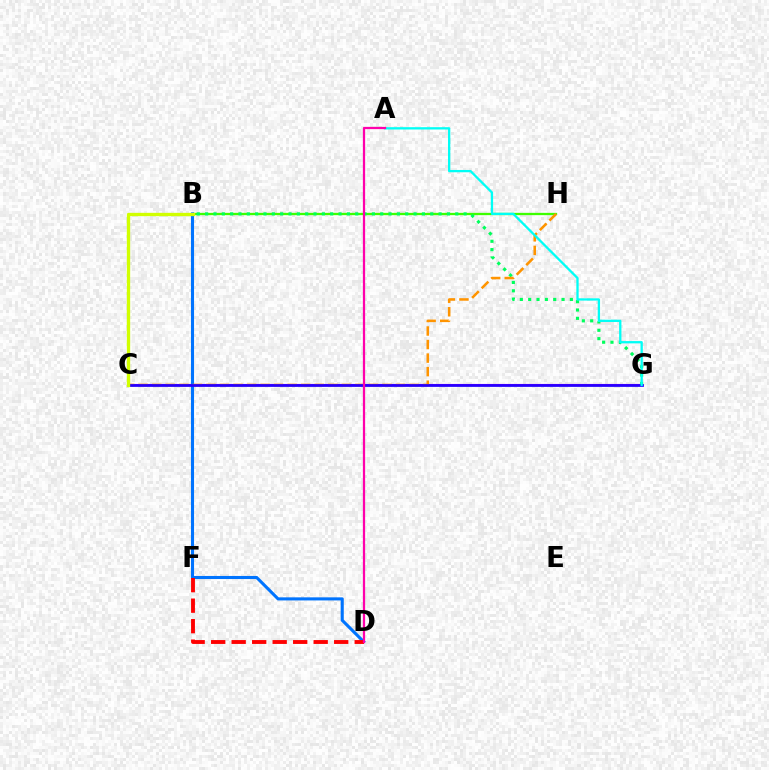{('C', 'G'): [{'color': '#b900ff', 'line_style': 'solid', 'thickness': 1.53}, {'color': '#2500ff', 'line_style': 'solid', 'thickness': 1.98}], ('B', 'H'): [{'color': '#3dff00', 'line_style': 'solid', 'thickness': 1.65}], ('B', 'D'): [{'color': '#0074ff', 'line_style': 'solid', 'thickness': 2.22}], ('B', 'G'): [{'color': '#00ff5c', 'line_style': 'dotted', 'thickness': 2.27}], ('D', 'F'): [{'color': '#ff0000', 'line_style': 'dashed', 'thickness': 2.79}], ('C', 'H'): [{'color': '#ff9400', 'line_style': 'dashed', 'thickness': 1.84}], ('A', 'G'): [{'color': '#00fff6', 'line_style': 'solid', 'thickness': 1.65}], ('A', 'D'): [{'color': '#ff00ac', 'line_style': 'solid', 'thickness': 1.62}], ('B', 'C'): [{'color': '#d1ff00', 'line_style': 'solid', 'thickness': 2.39}]}